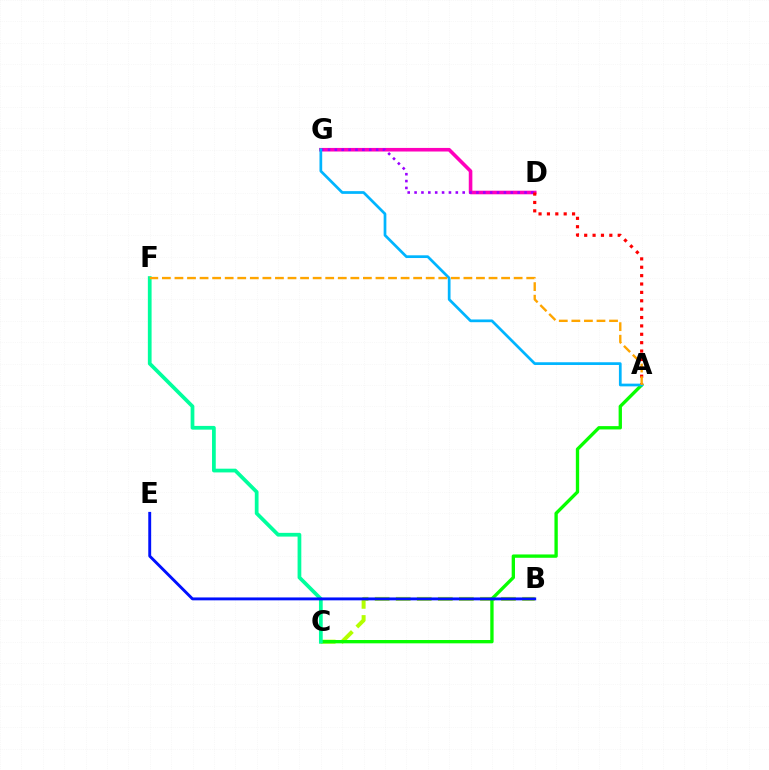{('D', 'G'): [{'color': '#ff00bd', 'line_style': 'solid', 'thickness': 2.58}, {'color': '#9b00ff', 'line_style': 'dotted', 'thickness': 1.87}], ('B', 'C'): [{'color': '#b3ff00', 'line_style': 'dashed', 'thickness': 2.86}], ('A', 'C'): [{'color': '#08ff00', 'line_style': 'solid', 'thickness': 2.4}], ('A', 'D'): [{'color': '#ff0000', 'line_style': 'dotted', 'thickness': 2.28}], ('C', 'F'): [{'color': '#00ff9d', 'line_style': 'solid', 'thickness': 2.69}], ('B', 'E'): [{'color': '#0010ff', 'line_style': 'solid', 'thickness': 2.08}], ('A', 'G'): [{'color': '#00b5ff', 'line_style': 'solid', 'thickness': 1.96}], ('A', 'F'): [{'color': '#ffa500', 'line_style': 'dashed', 'thickness': 1.71}]}